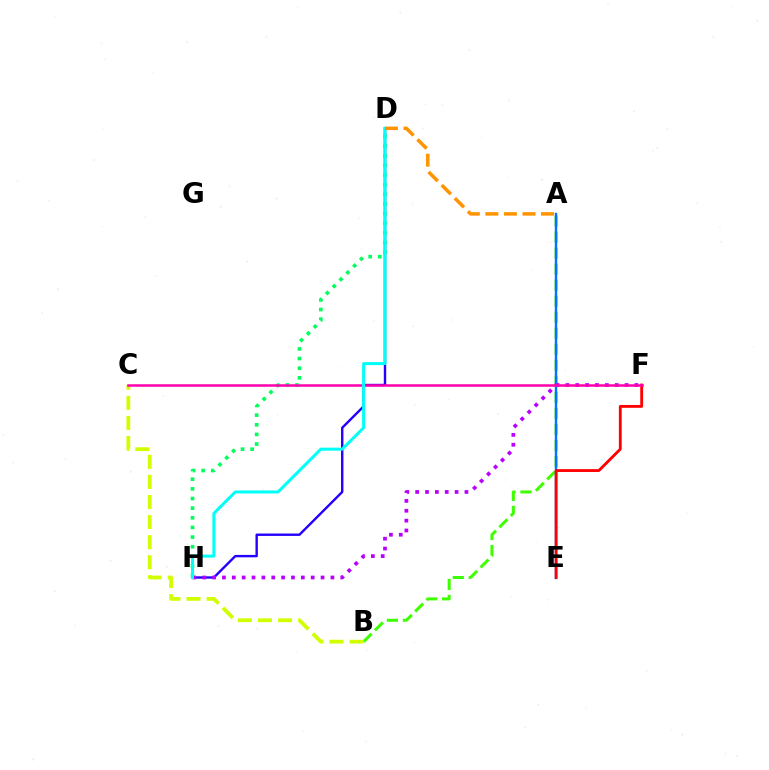{('A', 'B'): [{'color': '#3dff00', 'line_style': 'dashed', 'thickness': 2.18}], ('B', 'C'): [{'color': '#d1ff00', 'line_style': 'dashed', 'thickness': 2.73}], ('D', 'H'): [{'color': '#2500ff', 'line_style': 'solid', 'thickness': 1.73}, {'color': '#00ff5c', 'line_style': 'dotted', 'thickness': 2.62}, {'color': '#00fff6', 'line_style': 'solid', 'thickness': 2.17}], ('A', 'E'): [{'color': '#0074ff', 'line_style': 'solid', 'thickness': 1.74}], ('F', 'H'): [{'color': '#b900ff', 'line_style': 'dotted', 'thickness': 2.68}], ('E', 'F'): [{'color': '#ff0000', 'line_style': 'solid', 'thickness': 2.04}], ('C', 'F'): [{'color': '#ff00ac', 'line_style': 'solid', 'thickness': 1.81}], ('A', 'D'): [{'color': '#ff9400', 'line_style': 'dashed', 'thickness': 2.52}]}